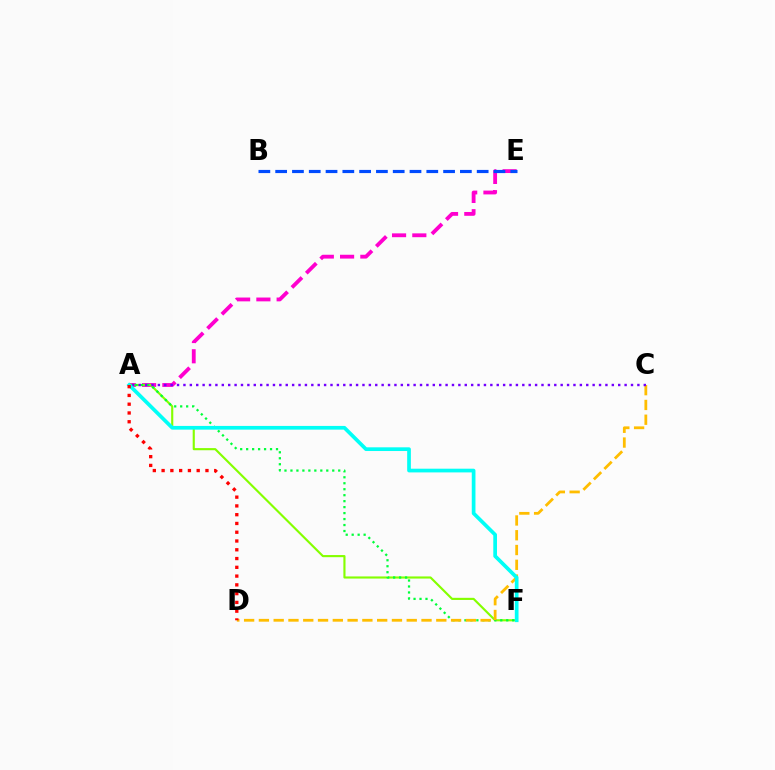{('A', 'E'): [{'color': '#ff00cf', 'line_style': 'dashed', 'thickness': 2.75}], ('A', 'F'): [{'color': '#84ff00', 'line_style': 'solid', 'thickness': 1.54}, {'color': '#00ff39', 'line_style': 'dotted', 'thickness': 1.62}, {'color': '#00fff6', 'line_style': 'solid', 'thickness': 2.67}], ('C', 'D'): [{'color': '#ffbd00', 'line_style': 'dashed', 'thickness': 2.01}], ('A', 'C'): [{'color': '#7200ff', 'line_style': 'dotted', 'thickness': 1.74}], ('B', 'E'): [{'color': '#004bff', 'line_style': 'dashed', 'thickness': 2.28}], ('A', 'D'): [{'color': '#ff0000', 'line_style': 'dotted', 'thickness': 2.38}]}